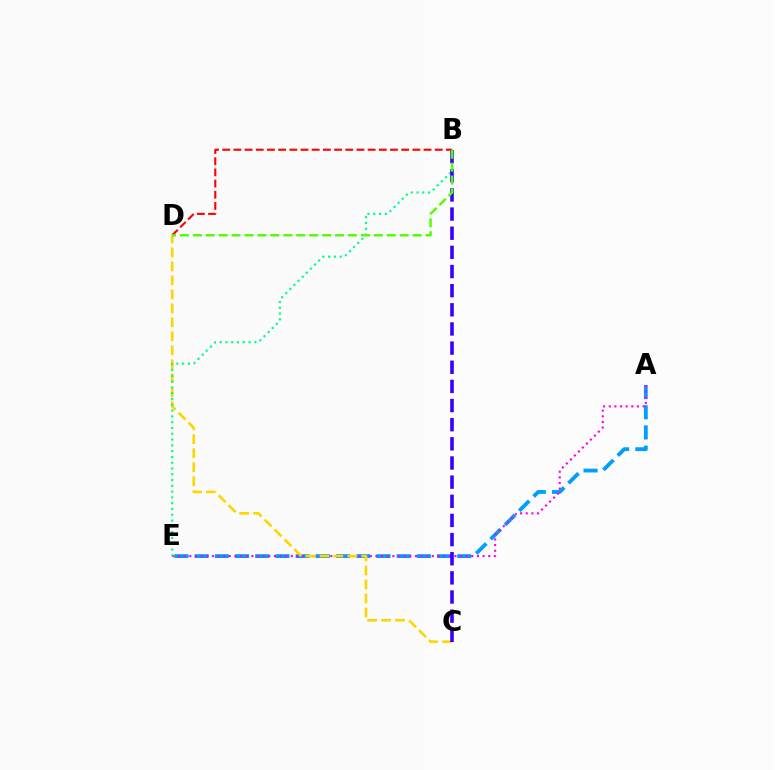{('A', 'E'): [{'color': '#009eff', 'line_style': 'dashed', 'thickness': 2.74}, {'color': '#ff00ed', 'line_style': 'dotted', 'thickness': 1.53}], ('C', 'D'): [{'color': '#ffd500', 'line_style': 'dashed', 'thickness': 1.9}], ('B', 'E'): [{'color': '#00ff86', 'line_style': 'dotted', 'thickness': 1.57}], ('B', 'C'): [{'color': '#3700ff', 'line_style': 'dashed', 'thickness': 2.6}], ('B', 'D'): [{'color': '#ff0000', 'line_style': 'dashed', 'thickness': 1.52}, {'color': '#4fff00', 'line_style': 'dashed', 'thickness': 1.76}]}